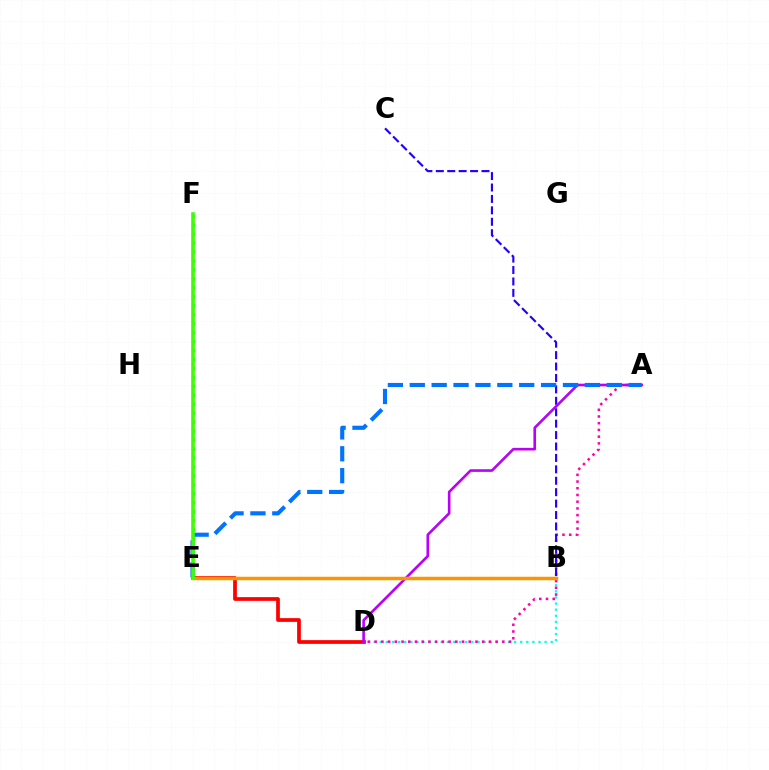{('B', 'D'): [{'color': '#00fff6', 'line_style': 'dotted', 'thickness': 1.66}], ('A', 'D'): [{'color': '#ff00ac', 'line_style': 'dotted', 'thickness': 1.83}, {'color': '#b900ff', 'line_style': 'solid', 'thickness': 1.89}], ('B', 'C'): [{'color': '#2500ff', 'line_style': 'dashed', 'thickness': 1.55}], ('D', 'E'): [{'color': '#ff0000', 'line_style': 'solid', 'thickness': 2.68}], ('A', 'E'): [{'color': '#0074ff', 'line_style': 'dashed', 'thickness': 2.97}], ('B', 'E'): [{'color': '#d1ff00', 'line_style': 'solid', 'thickness': 2.23}, {'color': '#ff9400', 'line_style': 'solid', 'thickness': 2.47}], ('E', 'F'): [{'color': '#00ff5c', 'line_style': 'dotted', 'thickness': 2.43}, {'color': '#3dff00', 'line_style': 'solid', 'thickness': 2.57}]}